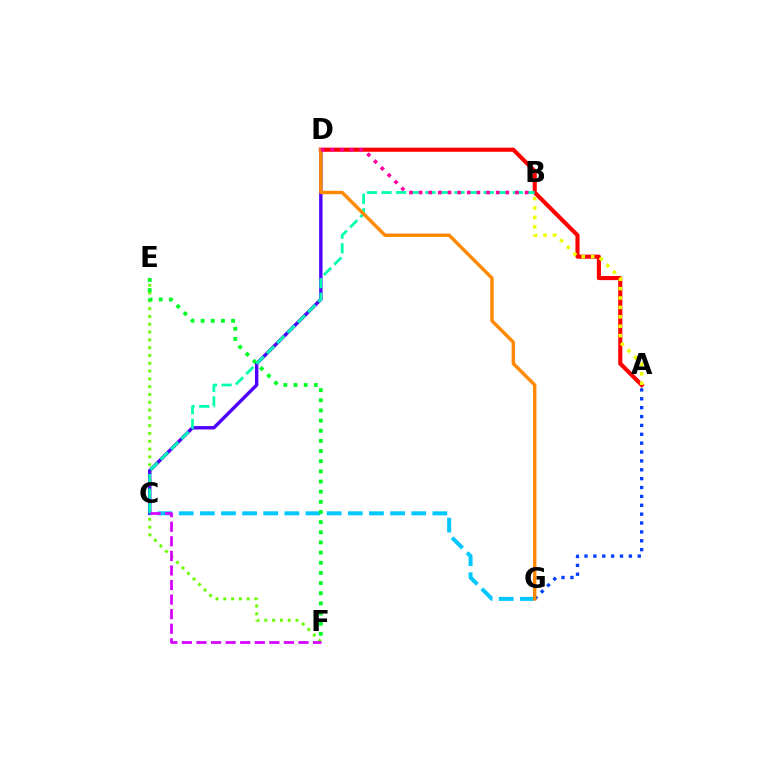{('A', 'G'): [{'color': '#003fff', 'line_style': 'dotted', 'thickness': 2.41}], ('A', 'D'): [{'color': '#ff0000', 'line_style': 'solid', 'thickness': 2.96}], ('E', 'F'): [{'color': '#66ff00', 'line_style': 'dotted', 'thickness': 2.12}, {'color': '#00ff27', 'line_style': 'dotted', 'thickness': 2.76}], ('C', 'D'): [{'color': '#4f00ff', 'line_style': 'solid', 'thickness': 2.44}], ('B', 'C'): [{'color': '#00ffaf', 'line_style': 'dashed', 'thickness': 1.98}], ('A', 'B'): [{'color': '#eeff00', 'line_style': 'dotted', 'thickness': 2.56}], ('C', 'G'): [{'color': '#00c7ff', 'line_style': 'dashed', 'thickness': 2.87}], ('D', 'G'): [{'color': '#ff8800', 'line_style': 'solid', 'thickness': 2.45}], ('C', 'F'): [{'color': '#d600ff', 'line_style': 'dashed', 'thickness': 1.98}], ('B', 'D'): [{'color': '#ff00a0', 'line_style': 'dotted', 'thickness': 2.62}]}